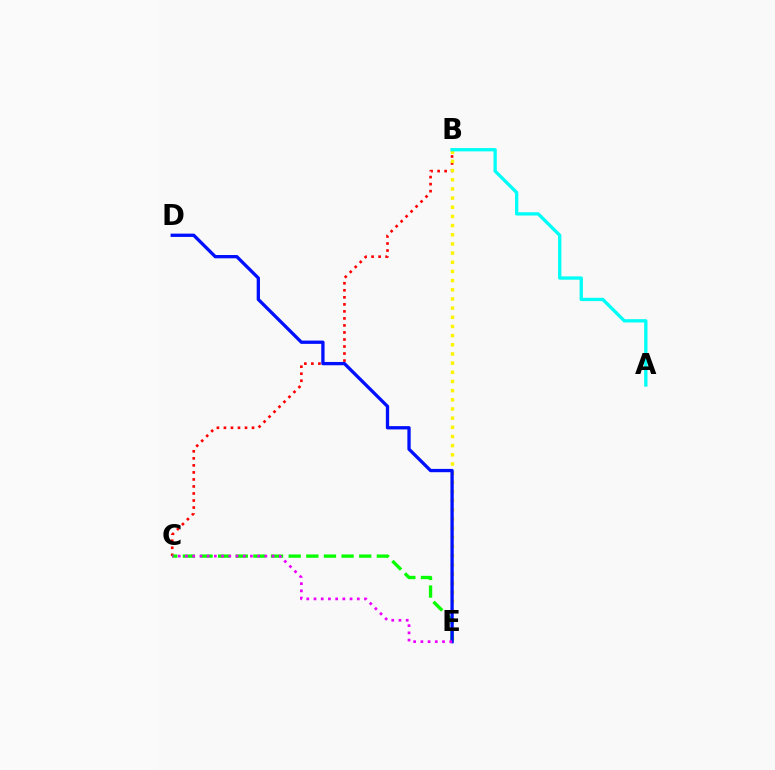{('B', 'C'): [{'color': '#ff0000', 'line_style': 'dotted', 'thickness': 1.91}], ('B', 'E'): [{'color': '#fcf500', 'line_style': 'dotted', 'thickness': 2.49}], ('C', 'E'): [{'color': '#08ff00', 'line_style': 'dashed', 'thickness': 2.4}, {'color': '#ee00ff', 'line_style': 'dotted', 'thickness': 1.96}], ('D', 'E'): [{'color': '#0010ff', 'line_style': 'solid', 'thickness': 2.38}], ('A', 'B'): [{'color': '#00fff6', 'line_style': 'solid', 'thickness': 2.39}]}